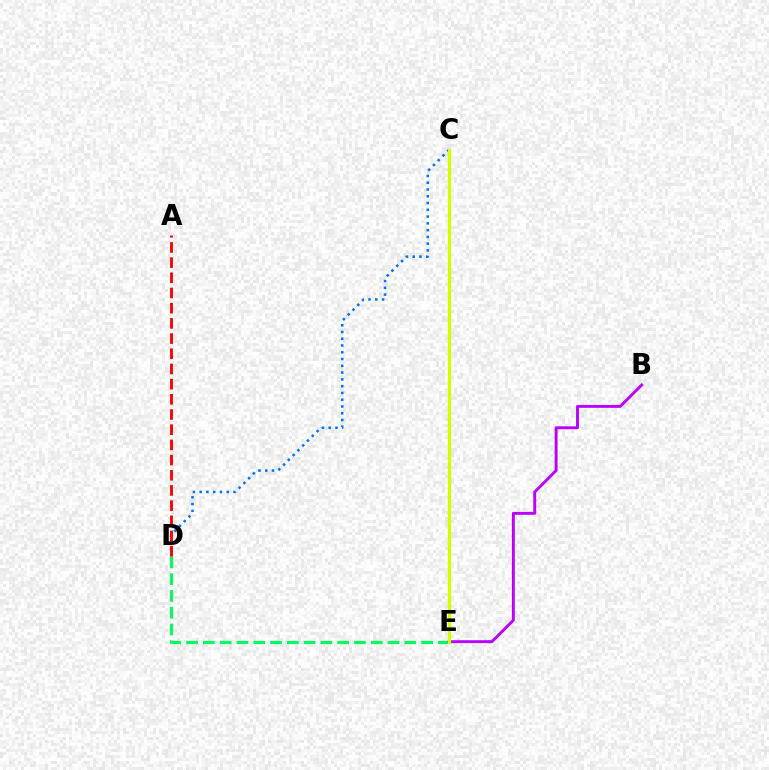{('D', 'E'): [{'color': '#00ff5c', 'line_style': 'dashed', 'thickness': 2.28}], ('C', 'D'): [{'color': '#0074ff', 'line_style': 'dotted', 'thickness': 1.84}], ('A', 'D'): [{'color': '#ff0000', 'line_style': 'dashed', 'thickness': 2.06}], ('B', 'E'): [{'color': '#b900ff', 'line_style': 'solid', 'thickness': 2.09}], ('C', 'E'): [{'color': '#d1ff00', 'line_style': 'solid', 'thickness': 2.32}]}